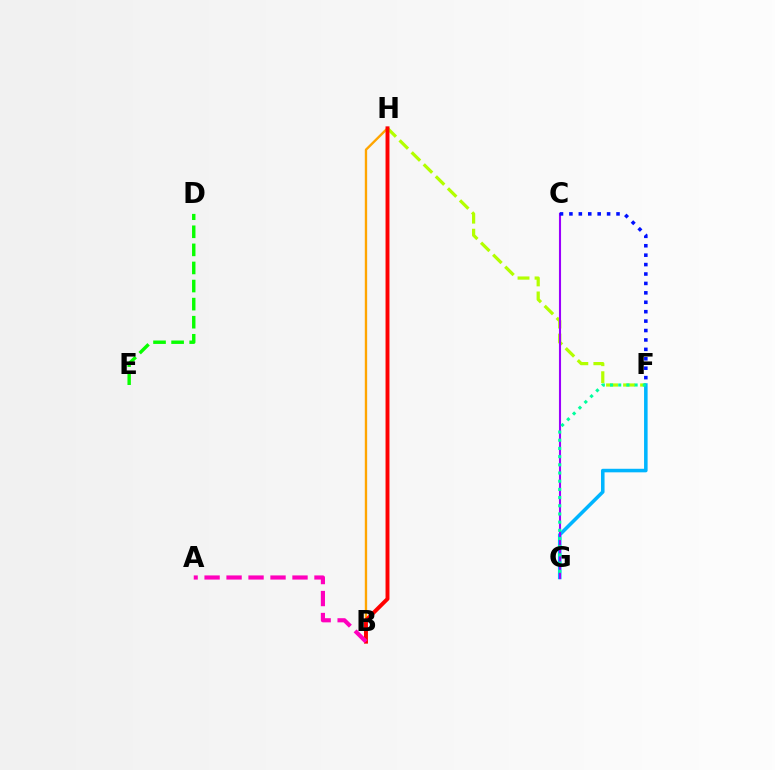{('F', 'H'): [{'color': '#b3ff00', 'line_style': 'dashed', 'thickness': 2.31}], ('B', 'H'): [{'color': '#ffa500', 'line_style': 'solid', 'thickness': 1.69}, {'color': '#ff0000', 'line_style': 'solid', 'thickness': 2.83}], ('F', 'G'): [{'color': '#00b5ff', 'line_style': 'solid', 'thickness': 2.55}, {'color': '#00ff9d', 'line_style': 'dotted', 'thickness': 2.23}], ('C', 'G'): [{'color': '#9b00ff', 'line_style': 'solid', 'thickness': 1.52}], ('A', 'B'): [{'color': '#ff00bd', 'line_style': 'dashed', 'thickness': 2.99}], ('D', 'E'): [{'color': '#08ff00', 'line_style': 'dashed', 'thickness': 2.46}], ('C', 'F'): [{'color': '#0010ff', 'line_style': 'dotted', 'thickness': 2.56}]}